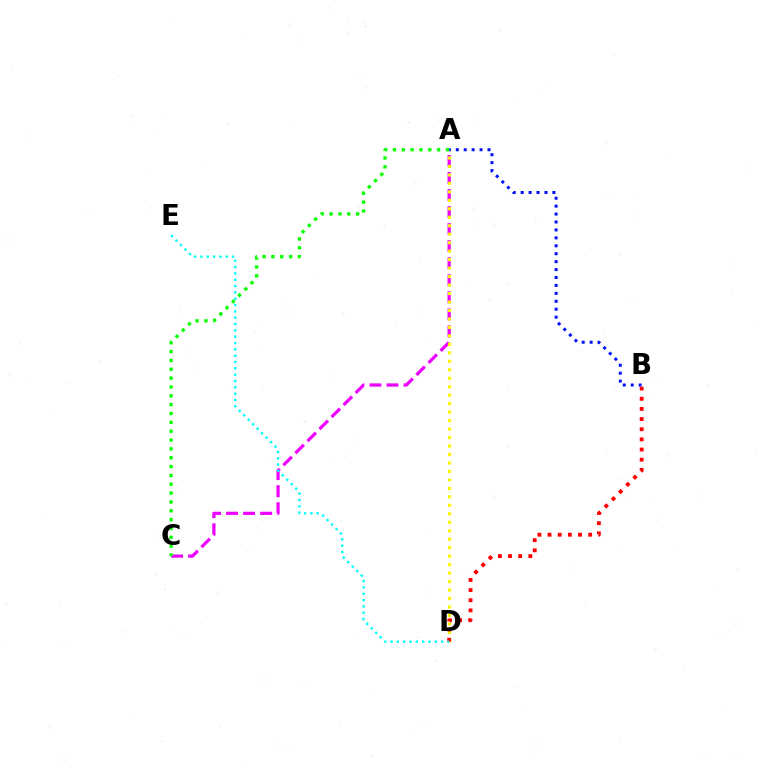{('A', 'C'): [{'color': '#ee00ff', 'line_style': 'dashed', 'thickness': 2.32}, {'color': '#08ff00', 'line_style': 'dotted', 'thickness': 2.4}], ('A', 'D'): [{'color': '#fcf500', 'line_style': 'dotted', 'thickness': 2.3}], ('B', 'D'): [{'color': '#ff0000', 'line_style': 'dotted', 'thickness': 2.76}], ('D', 'E'): [{'color': '#00fff6', 'line_style': 'dotted', 'thickness': 1.72}], ('A', 'B'): [{'color': '#0010ff', 'line_style': 'dotted', 'thickness': 2.15}]}